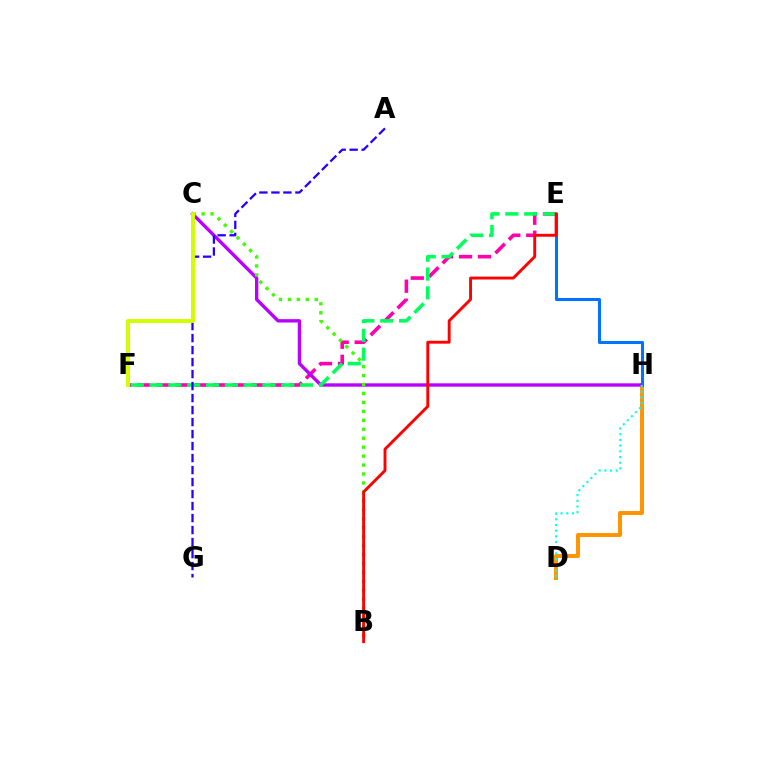{('E', 'F'): [{'color': '#ff00ac', 'line_style': 'dashed', 'thickness': 2.59}, {'color': '#00ff5c', 'line_style': 'dashed', 'thickness': 2.56}], ('D', 'H'): [{'color': '#ff9400', 'line_style': 'solid', 'thickness': 2.84}, {'color': '#00fff6', 'line_style': 'dotted', 'thickness': 1.55}], ('C', 'H'): [{'color': '#b900ff', 'line_style': 'solid', 'thickness': 2.42}], ('B', 'C'): [{'color': '#3dff00', 'line_style': 'dotted', 'thickness': 2.43}], ('E', 'H'): [{'color': '#0074ff', 'line_style': 'solid', 'thickness': 2.2}], ('A', 'G'): [{'color': '#2500ff', 'line_style': 'dashed', 'thickness': 1.63}], ('B', 'E'): [{'color': '#ff0000', 'line_style': 'solid', 'thickness': 2.08}], ('C', 'F'): [{'color': '#d1ff00', 'line_style': 'solid', 'thickness': 2.84}]}